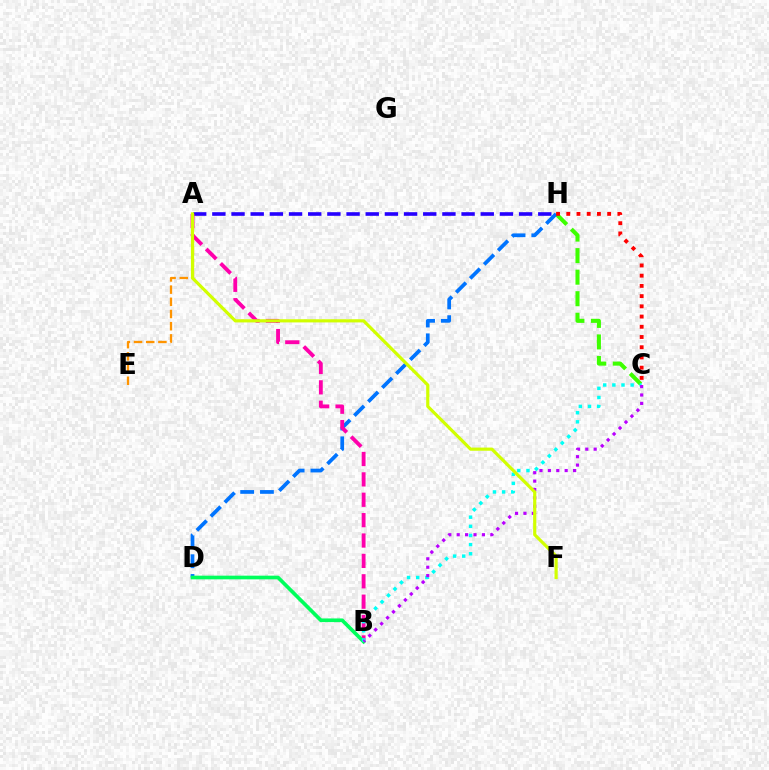{('A', 'H'): [{'color': '#2500ff', 'line_style': 'dashed', 'thickness': 2.6}], ('A', 'E'): [{'color': '#ff9400', 'line_style': 'dashed', 'thickness': 1.66}], ('C', 'H'): [{'color': '#3dff00', 'line_style': 'dashed', 'thickness': 2.93}, {'color': '#ff0000', 'line_style': 'dotted', 'thickness': 2.78}], ('D', 'H'): [{'color': '#0074ff', 'line_style': 'dashed', 'thickness': 2.69}], ('A', 'B'): [{'color': '#ff00ac', 'line_style': 'dashed', 'thickness': 2.77}], ('B', 'D'): [{'color': '#00ff5c', 'line_style': 'solid', 'thickness': 2.64}], ('B', 'C'): [{'color': '#00fff6', 'line_style': 'dotted', 'thickness': 2.49}, {'color': '#b900ff', 'line_style': 'dotted', 'thickness': 2.28}], ('A', 'F'): [{'color': '#d1ff00', 'line_style': 'solid', 'thickness': 2.29}]}